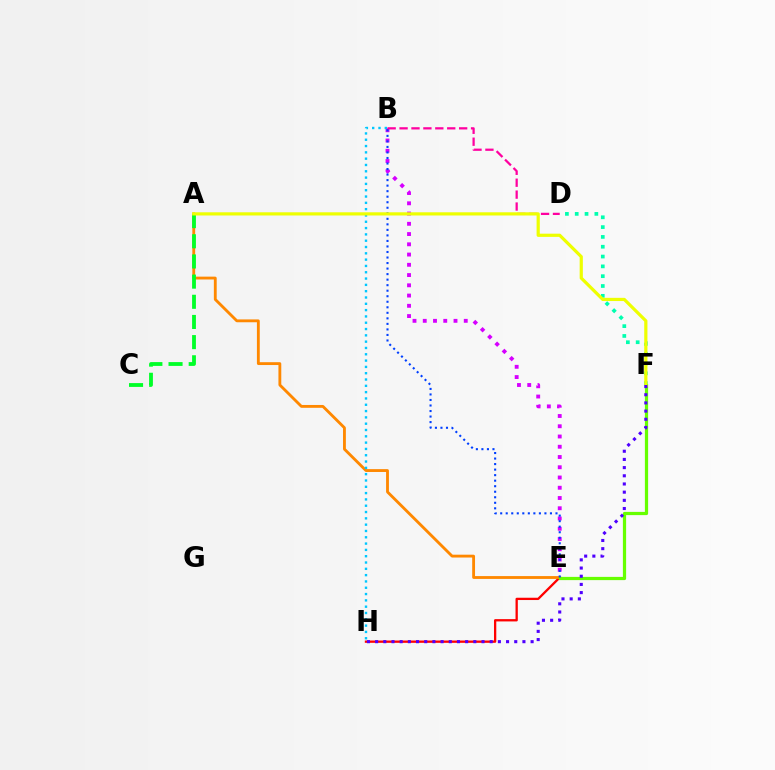{('B', 'E'): [{'color': '#d600ff', 'line_style': 'dotted', 'thickness': 2.78}, {'color': '#003fff', 'line_style': 'dotted', 'thickness': 1.5}], ('E', 'H'): [{'color': '#ff0000', 'line_style': 'solid', 'thickness': 1.65}], ('D', 'F'): [{'color': '#00ffaf', 'line_style': 'dotted', 'thickness': 2.67}], ('A', 'E'): [{'color': '#ff8800', 'line_style': 'solid', 'thickness': 2.04}], ('E', 'F'): [{'color': '#66ff00', 'line_style': 'solid', 'thickness': 2.32}], ('B', 'D'): [{'color': '#ff00a0', 'line_style': 'dashed', 'thickness': 1.62}], ('A', 'C'): [{'color': '#00ff27', 'line_style': 'dashed', 'thickness': 2.74}], ('B', 'H'): [{'color': '#00c7ff', 'line_style': 'dotted', 'thickness': 1.71}], ('A', 'F'): [{'color': '#eeff00', 'line_style': 'solid', 'thickness': 2.3}], ('F', 'H'): [{'color': '#4f00ff', 'line_style': 'dotted', 'thickness': 2.22}]}